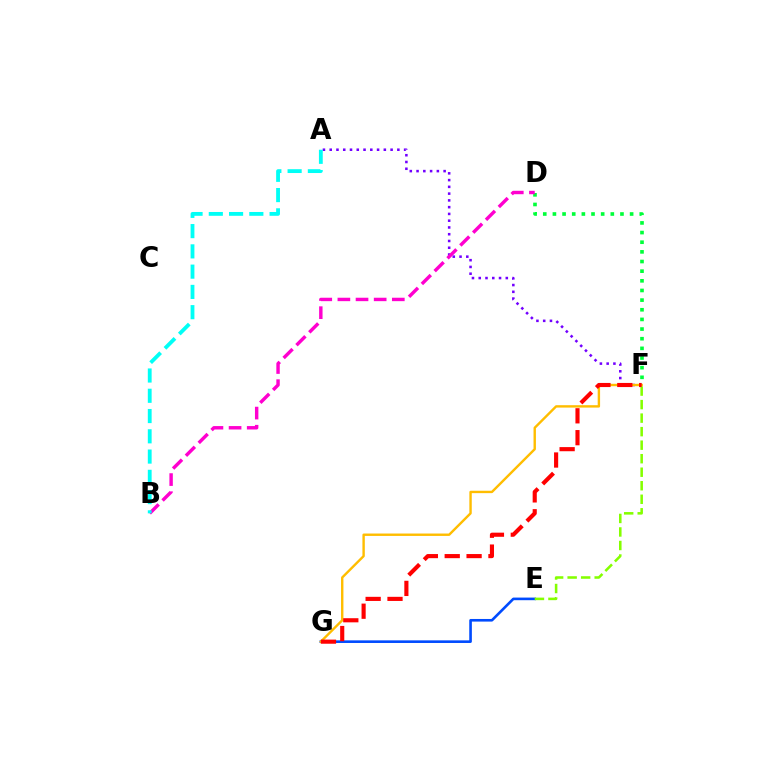{('A', 'F'): [{'color': '#7200ff', 'line_style': 'dotted', 'thickness': 1.84}], ('E', 'G'): [{'color': '#004bff', 'line_style': 'solid', 'thickness': 1.89}], ('D', 'F'): [{'color': '#00ff39', 'line_style': 'dotted', 'thickness': 2.62}], ('F', 'G'): [{'color': '#ffbd00', 'line_style': 'solid', 'thickness': 1.73}, {'color': '#ff0000', 'line_style': 'dashed', 'thickness': 2.97}], ('E', 'F'): [{'color': '#84ff00', 'line_style': 'dashed', 'thickness': 1.84}], ('B', 'D'): [{'color': '#ff00cf', 'line_style': 'dashed', 'thickness': 2.46}], ('A', 'B'): [{'color': '#00fff6', 'line_style': 'dashed', 'thickness': 2.75}]}